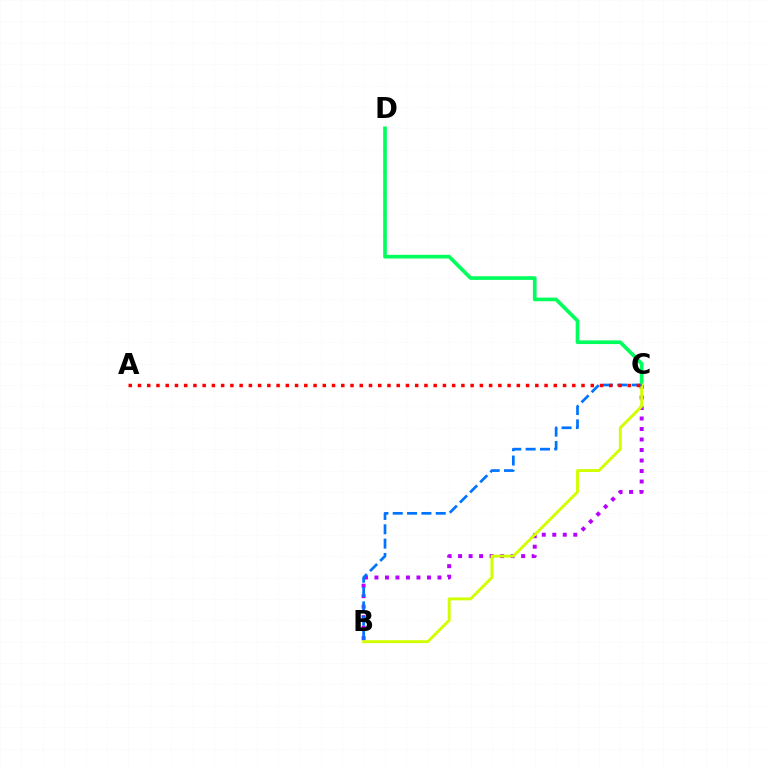{('B', 'C'): [{'color': '#b900ff', 'line_style': 'dotted', 'thickness': 2.85}, {'color': '#d1ff00', 'line_style': 'solid', 'thickness': 2.09}, {'color': '#0074ff', 'line_style': 'dashed', 'thickness': 1.95}], ('C', 'D'): [{'color': '#00ff5c', 'line_style': 'solid', 'thickness': 2.65}], ('A', 'C'): [{'color': '#ff0000', 'line_style': 'dotted', 'thickness': 2.51}]}